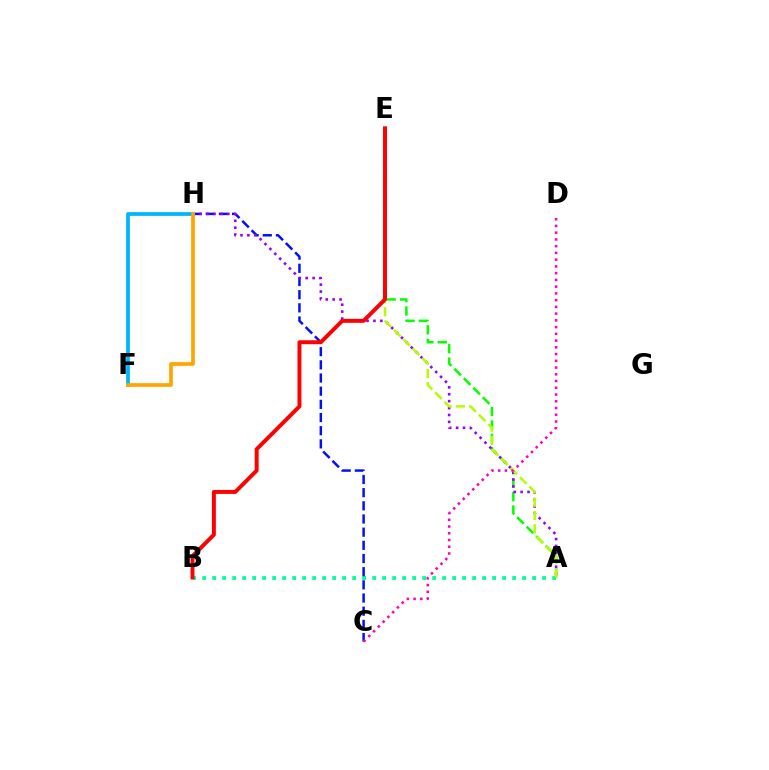{('A', 'B'): [{'color': '#00ff9d', 'line_style': 'dotted', 'thickness': 2.72}], ('A', 'E'): [{'color': '#08ff00', 'line_style': 'dashed', 'thickness': 1.82}, {'color': '#b3ff00', 'line_style': 'dashed', 'thickness': 1.8}], ('C', 'H'): [{'color': '#0010ff', 'line_style': 'dashed', 'thickness': 1.79}], ('A', 'H'): [{'color': '#9b00ff', 'line_style': 'dotted', 'thickness': 1.88}], ('F', 'H'): [{'color': '#00b5ff', 'line_style': 'solid', 'thickness': 2.7}, {'color': '#ffa500', 'line_style': 'solid', 'thickness': 2.66}], ('C', 'D'): [{'color': '#ff00bd', 'line_style': 'dotted', 'thickness': 1.83}], ('B', 'E'): [{'color': '#ff0000', 'line_style': 'solid', 'thickness': 2.84}]}